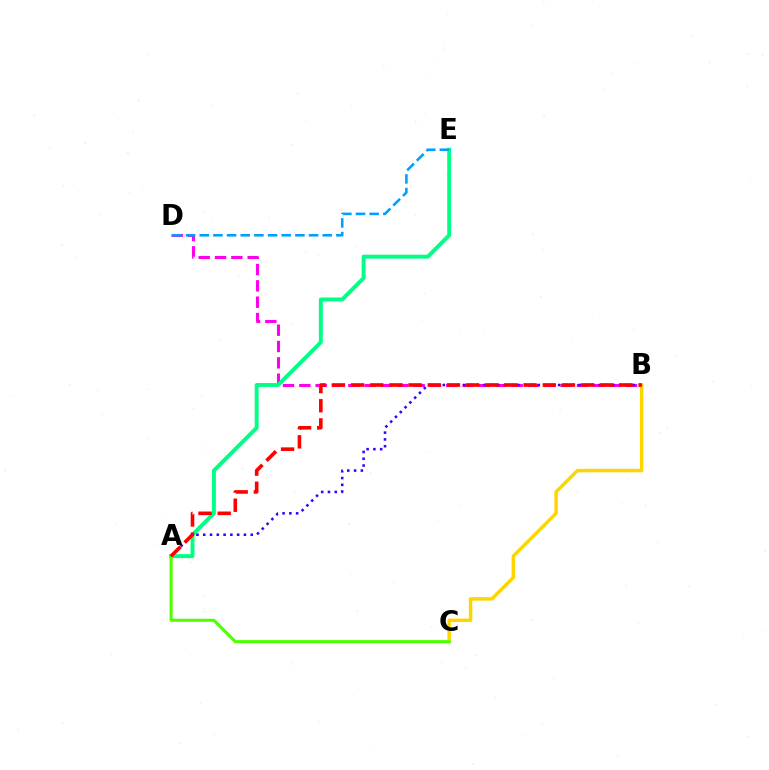{('B', 'D'): [{'color': '#ff00ed', 'line_style': 'dashed', 'thickness': 2.22}], ('A', 'E'): [{'color': '#00ff86', 'line_style': 'solid', 'thickness': 2.82}], ('B', 'C'): [{'color': '#ffd500', 'line_style': 'solid', 'thickness': 2.5}], ('A', 'C'): [{'color': '#4fff00', 'line_style': 'solid', 'thickness': 2.2}], ('A', 'B'): [{'color': '#3700ff', 'line_style': 'dotted', 'thickness': 1.84}, {'color': '#ff0000', 'line_style': 'dashed', 'thickness': 2.6}], ('D', 'E'): [{'color': '#009eff', 'line_style': 'dashed', 'thickness': 1.86}]}